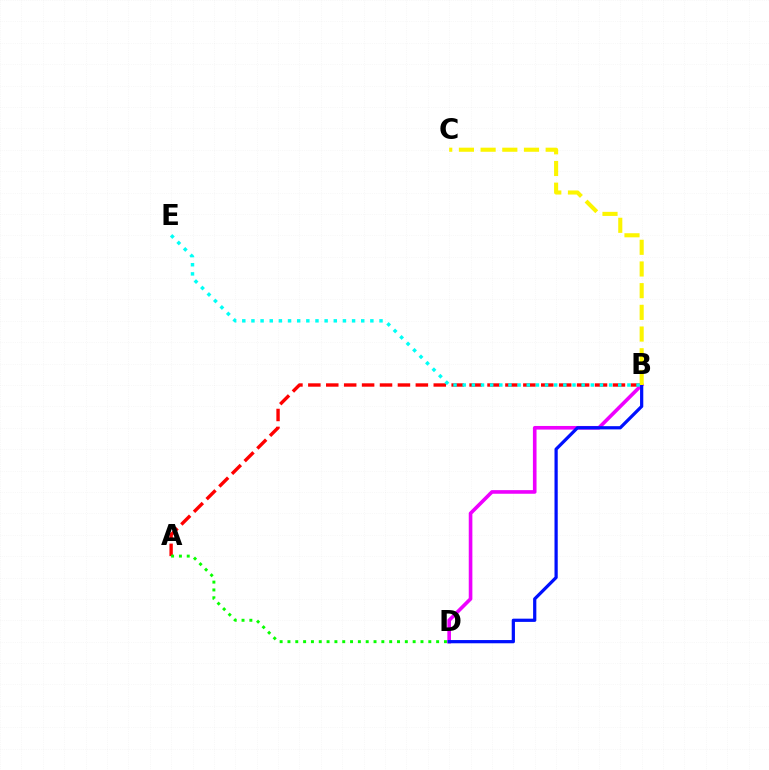{('A', 'B'): [{'color': '#ff0000', 'line_style': 'dashed', 'thickness': 2.43}], ('A', 'D'): [{'color': '#08ff00', 'line_style': 'dotted', 'thickness': 2.13}], ('B', 'D'): [{'color': '#ee00ff', 'line_style': 'solid', 'thickness': 2.61}, {'color': '#0010ff', 'line_style': 'solid', 'thickness': 2.33}], ('B', 'C'): [{'color': '#fcf500', 'line_style': 'dashed', 'thickness': 2.95}], ('B', 'E'): [{'color': '#00fff6', 'line_style': 'dotted', 'thickness': 2.49}]}